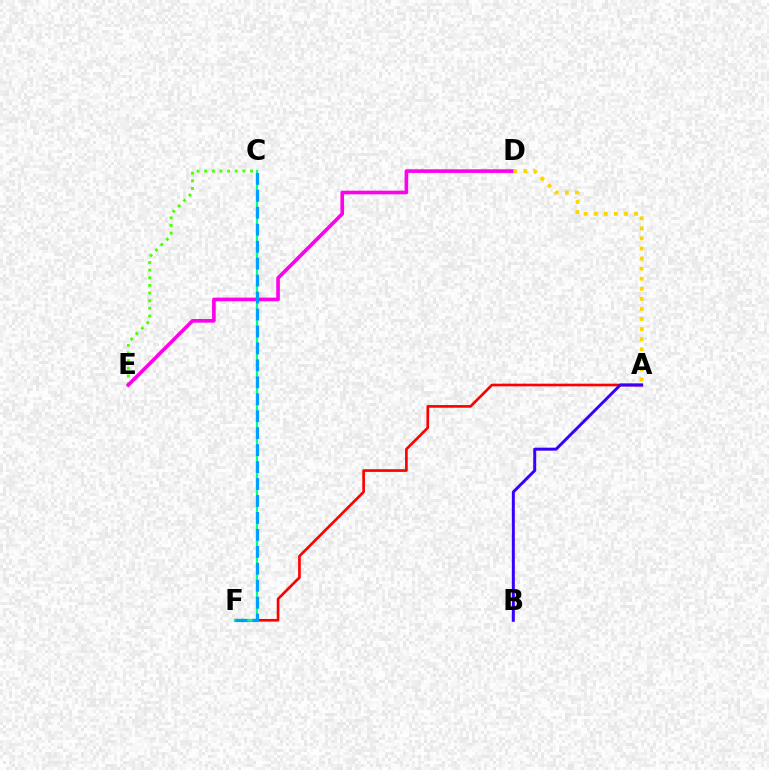{('C', 'E'): [{'color': '#4fff00', 'line_style': 'dotted', 'thickness': 2.08}], ('A', 'F'): [{'color': '#ff0000', 'line_style': 'solid', 'thickness': 1.92}], ('C', 'F'): [{'color': '#00ff86', 'line_style': 'solid', 'thickness': 1.6}, {'color': '#009eff', 'line_style': 'dashed', 'thickness': 2.3}], ('D', 'E'): [{'color': '#ff00ed', 'line_style': 'solid', 'thickness': 2.61}], ('A', 'B'): [{'color': '#3700ff', 'line_style': 'solid', 'thickness': 2.15}], ('A', 'D'): [{'color': '#ffd500', 'line_style': 'dotted', 'thickness': 2.74}]}